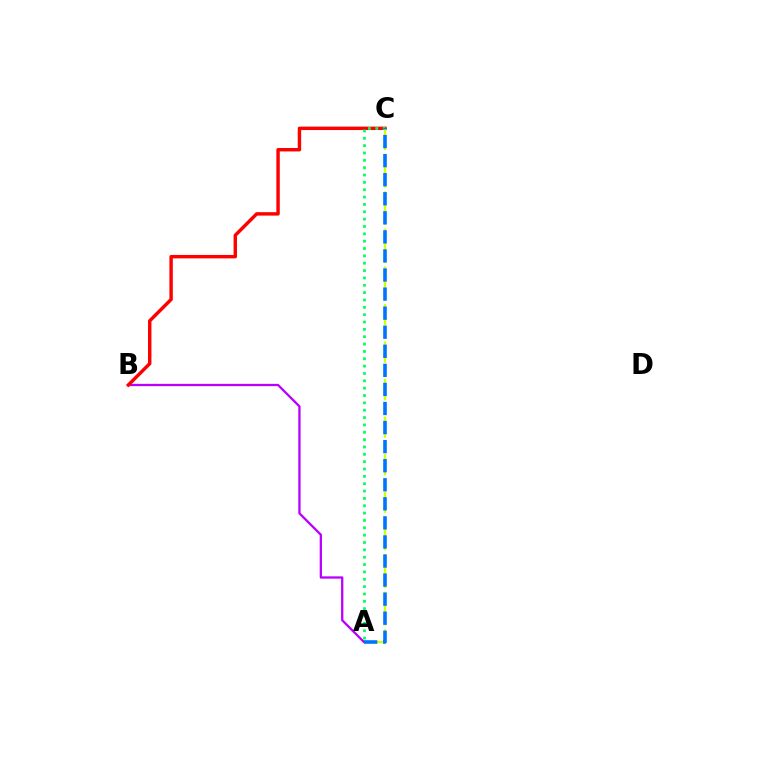{('A', 'B'): [{'color': '#b900ff', 'line_style': 'solid', 'thickness': 1.65}], ('B', 'C'): [{'color': '#ff0000', 'line_style': 'solid', 'thickness': 2.47}], ('A', 'C'): [{'color': '#d1ff00', 'line_style': 'dashed', 'thickness': 1.7}, {'color': '#00ff5c', 'line_style': 'dotted', 'thickness': 2.0}, {'color': '#0074ff', 'line_style': 'dashed', 'thickness': 2.59}]}